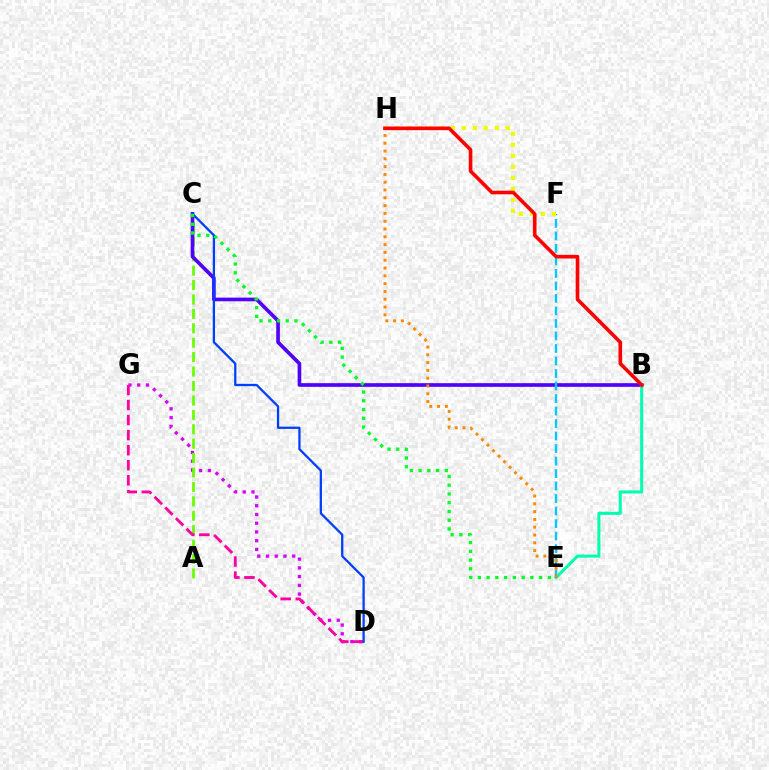{('D', 'G'): [{'color': '#d600ff', 'line_style': 'dotted', 'thickness': 2.38}, {'color': '#ff00a0', 'line_style': 'dashed', 'thickness': 2.05}], ('A', 'C'): [{'color': '#66ff00', 'line_style': 'dashed', 'thickness': 1.96}], ('B', 'C'): [{'color': '#4f00ff', 'line_style': 'solid', 'thickness': 2.63}], ('E', 'F'): [{'color': '#00c7ff', 'line_style': 'dashed', 'thickness': 1.7}], ('B', 'E'): [{'color': '#00ffaf', 'line_style': 'solid', 'thickness': 2.19}], ('F', 'H'): [{'color': '#eeff00', 'line_style': 'dotted', 'thickness': 2.99}], ('C', 'D'): [{'color': '#003fff', 'line_style': 'solid', 'thickness': 1.64}], ('E', 'H'): [{'color': '#ff8800', 'line_style': 'dotted', 'thickness': 2.12}], ('B', 'H'): [{'color': '#ff0000', 'line_style': 'solid', 'thickness': 2.61}], ('C', 'E'): [{'color': '#00ff27', 'line_style': 'dotted', 'thickness': 2.38}]}